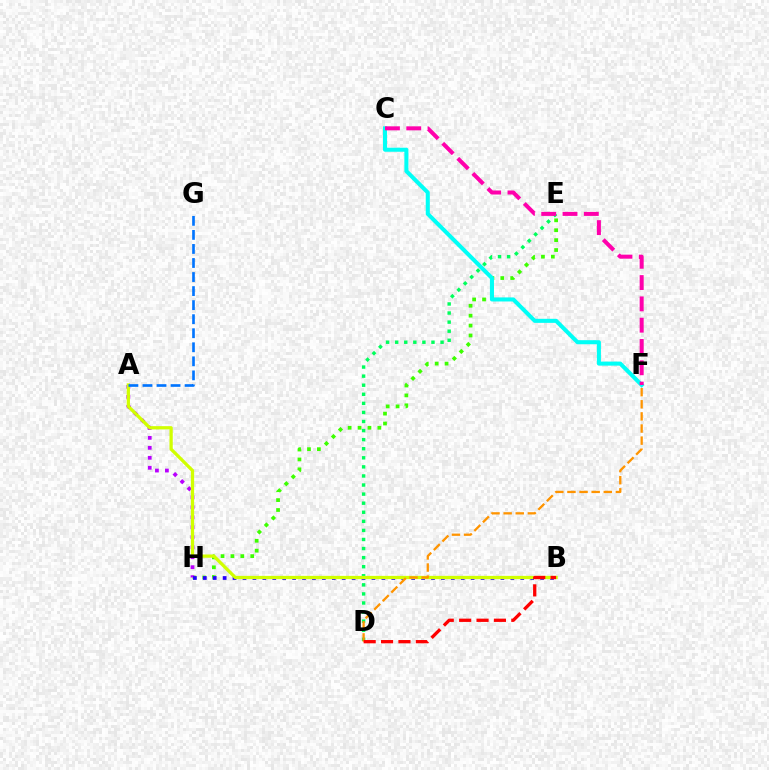{('E', 'H'): [{'color': '#3dff00', 'line_style': 'dotted', 'thickness': 2.69}], ('A', 'H'): [{'color': '#b900ff', 'line_style': 'dotted', 'thickness': 2.71}], ('B', 'H'): [{'color': '#2500ff', 'line_style': 'dotted', 'thickness': 2.7}], ('D', 'E'): [{'color': '#00ff5c', 'line_style': 'dotted', 'thickness': 2.47}], ('A', 'B'): [{'color': '#d1ff00', 'line_style': 'solid', 'thickness': 2.35}], ('C', 'F'): [{'color': '#00fff6', 'line_style': 'solid', 'thickness': 2.92}, {'color': '#ff00ac', 'line_style': 'dashed', 'thickness': 2.89}], ('D', 'F'): [{'color': '#ff9400', 'line_style': 'dashed', 'thickness': 1.65}], ('B', 'D'): [{'color': '#ff0000', 'line_style': 'dashed', 'thickness': 2.36}], ('A', 'G'): [{'color': '#0074ff', 'line_style': 'dashed', 'thickness': 1.91}]}